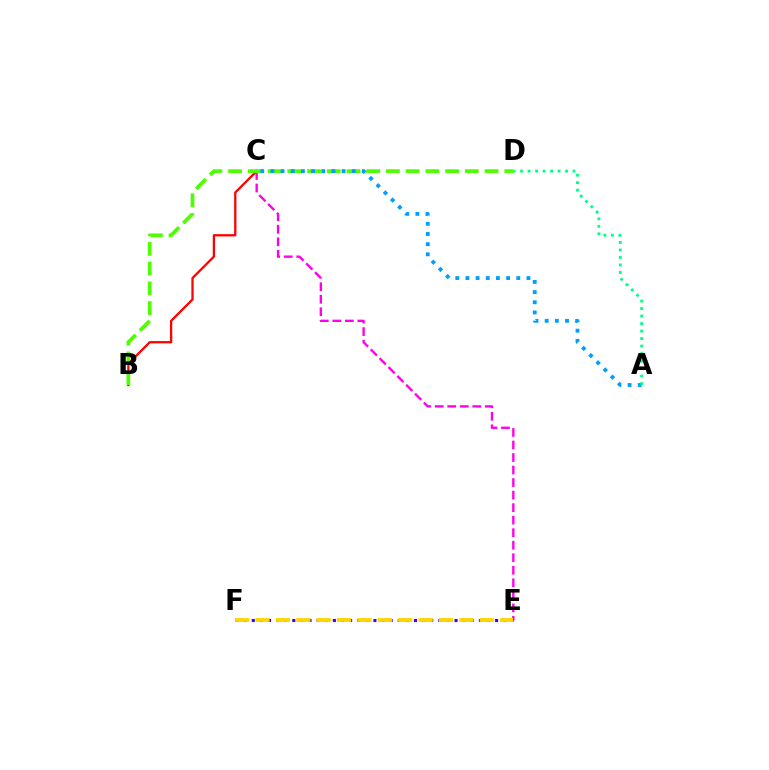{('C', 'E'): [{'color': '#ff00ed', 'line_style': 'dashed', 'thickness': 1.7}], ('B', 'C'): [{'color': '#ff0000', 'line_style': 'solid', 'thickness': 1.65}], ('B', 'D'): [{'color': '#4fff00', 'line_style': 'dashed', 'thickness': 2.68}], ('A', 'C'): [{'color': '#009eff', 'line_style': 'dotted', 'thickness': 2.76}], ('A', 'D'): [{'color': '#00ff86', 'line_style': 'dotted', 'thickness': 2.04}], ('E', 'F'): [{'color': '#3700ff', 'line_style': 'dotted', 'thickness': 2.2}, {'color': '#ffd500', 'line_style': 'dashed', 'thickness': 2.77}]}